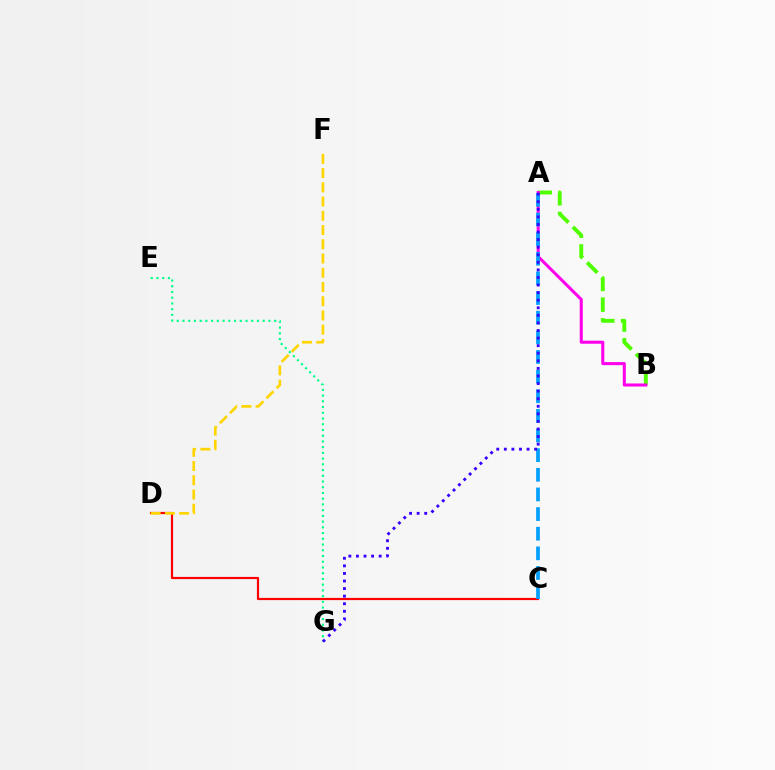{('A', 'B'): [{'color': '#4fff00', 'line_style': 'dashed', 'thickness': 2.81}, {'color': '#ff00ed', 'line_style': 'solid', 'thickness': 2.19}], ('C', 'D'): [{'color': '#ff0000', 'line_style': 'solid', 'thickness': 1.58}], ('A', 'C'): [{'color': '#009eff', 'line_style': 'dashed', 'thickness': 2.67}], ('D', 'F'): [{'color': '#ffd500', 'line_style': 'dashed', 'thickness': 1.93}], ('E', 'G'): [{'color': '#00ff86', 'line_style': 'dotted', 'thickness': 1.56}], ('A', 'G'): [{'color': '#3700ff', 'line_style': 'dotted', 'thickness': 2.06}]}